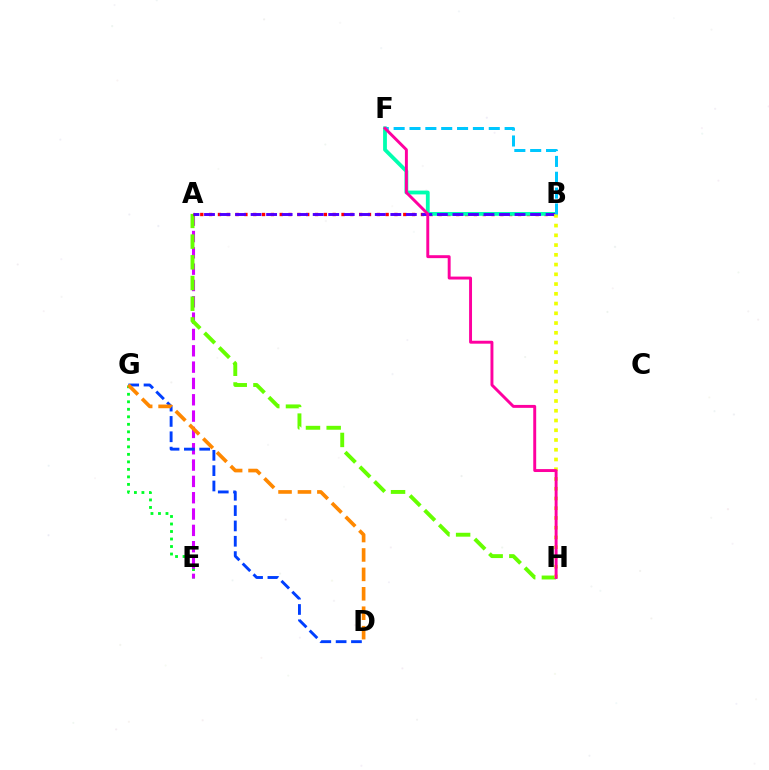{('E', 'G'): [{'color': '#00ff27', 'line_style': 'dotted', 'thickness': 2.04}], ('A', 'E'): [{'color': '#d600ff', 'line_style': 'dashed', 'thickness': 2.22}], ('D', 'G'): [{'color': '#003fff', 'line_style': 'dashed', 'thickness': 2.08}, {'color': '#ff8800', 'line_style': 'dashed', 'thickness': 2.64}], ('A', 'H'): [{'color': '#66ff00', 'line_style': 'dashed', 'thickness': 2.81}], ('A', 'B'): [{'color': '#ff0000', 'line_style': 'dotted', 'thickness': 2.4}, {'color': '#4f00ff', 'line_style': 'dashed', 'thickness': 2.11}], ('B', 'F'): [{'color': '#00ffaf', 'line_style': 'solid', 'thickness': 2.73}, {'color': '#00c7ff', 'line_style': 'dashed', 'thickness': 2.15}], ('B', 'H'): [{'color': '#eeff00', 'line_style': 'dotted', 'thickness': 2.65}], ('F', 'H'): [{'color': '#ff00a0', 'line_style': 'solid', 'thickness': 2.11}]}